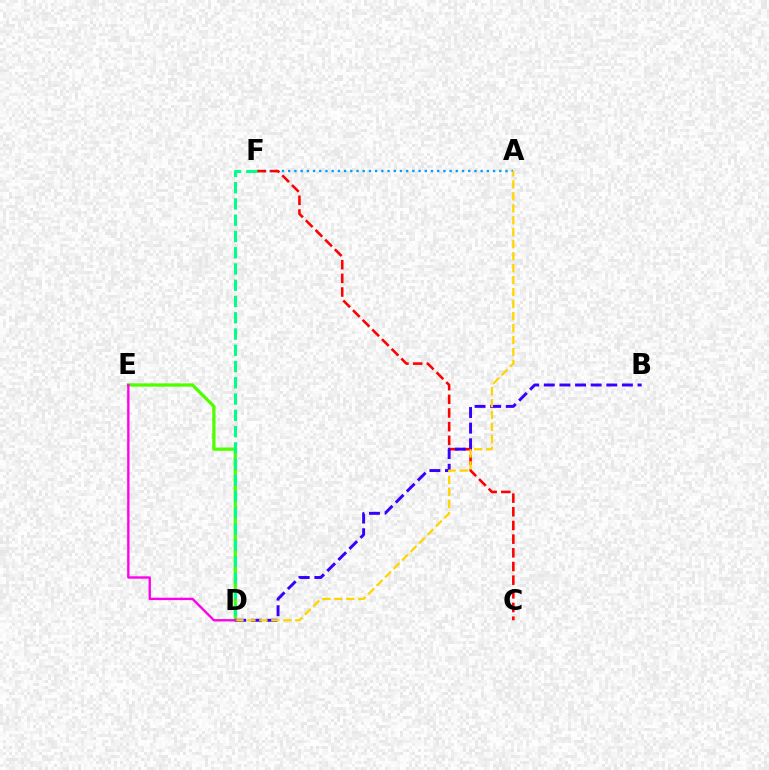{('D', 'E'): [{'color': '#4fff00', 'line_style': 'solid', 'thickness': 2.37}, {'color': '#ff00ed', 'line_style': 'solid', 'thickness': 1.7}], ('A', 'F'): [{'color': '#009eff', 'line_style': 'dotted', 'thickness': 1.69}], ('C', 'F'): [{'color': '#ff0000', 'line_style': 'dashed', 'thickness': 1.86}], ('B', 'D'): [{'color': '#3700ff', 'line_style': 'dashed', 'thickness': 2.12}], ('A', 'D'): [{'color': '#ffd500', 'line_style': 'dashed', 'thickness': 1.63}], ('D', 'F'): [{'color': '#00ff86', 'line_style': 'dashed', 'thickness': 2.21}]}